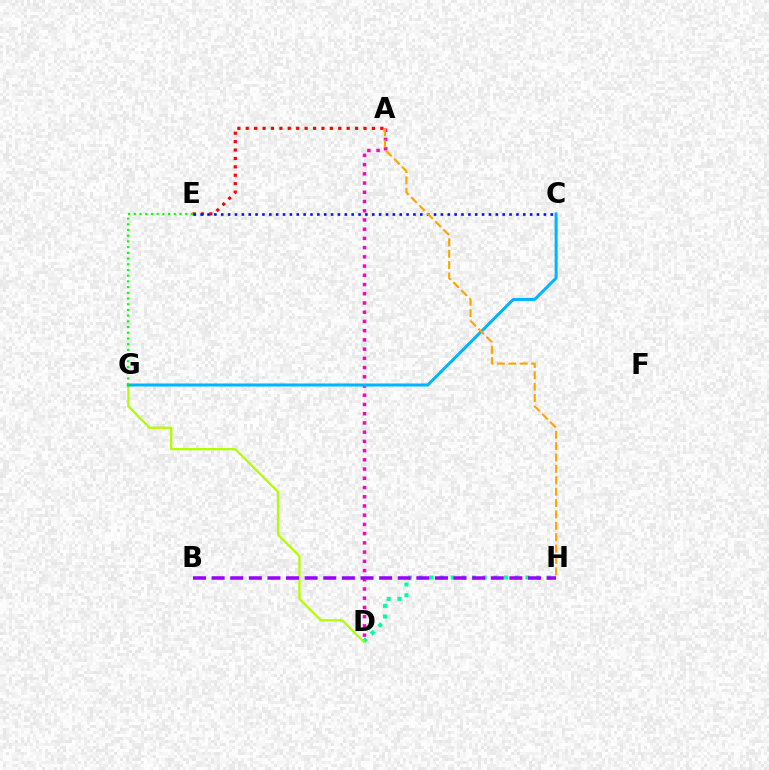{('D', 'H'): [{'color': '#00ff9d', 'line_style': 'dotted', 'thickness': 2.9}], ('A', 'D'): [{'color': '#ff00bd', 'line_style': 'dotted', 'thickness': 2.51}], ('A', 'E'): [{'color': '#ff0000', 'line_style': 'dotted', 'thickness': 2.29}], ('D', 'G'): [{'color': '#b3ff00', 'line_style': 'solid', 'thickness': 1.66}], ('C', 'E'): [{'color': '#0010ff', 'line_style': 'dotted', 'thickness': 1.86}], ('B', 'H'): [{'color': '#9b00ff', 'line_style': 'dashed', 'thickness': 2.53}], ('C', 'G'): [{'color': '#00b5ff', 'line_style': 'solid', 'thickness': 2.18}], ('E', 'G'): [{'color': '#08ff00', 'line_style': 'dotted', 'thickness': 1.55}], ('A', 'H'): [{'color': '#ffa500', 'line_style': 'dashed', 'thickness': 1.55}]}